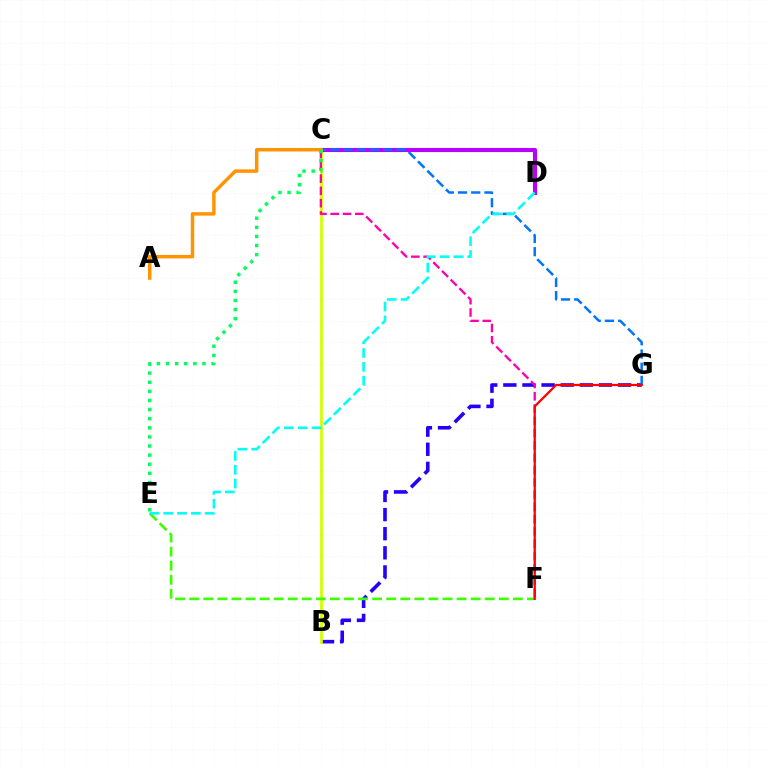{('B', 'G'): [{'color': '#2500ff', 'line_style': 'dashed', 'thickness': 2.6}], ('C', 'D'): [{'color': '#b900ff', 'line_style': 'solid', 'thickness': 2.95}], ('C', 'G'): [{'color': '#0074ff', 'line_style': 'dashed', 'thickness': 1.79}], ('B', 'C'): [{'color': '#d1ff00', 'line_style': 'solid', 'thickness': 1.97}], ('C', 'F'): [{'color': '#ff00ac', 'line_style': 'dashed', 'thickness': 1.67}], ('A', 'C'): [{'color': '#ff9400', 'line_style': 'solid', 'thickness': 2.49}], ('E', 'F'): [{'color': '#3dff00', 'line_style': 'dashed', 'thickness': 1.91}], ('F', 'G'): [{'color': '#ff0000', 'line_style': 'solid', 'thickness': 1.63}], ('C', 'E'): [{'color': '#00ff5c', 'line_style': 'dotted', 'thickness': 2.47}], ('D', 'E'): [{'color': '#00fff6', 'line_style': 'dashed', 'thickness': 1.88}]}